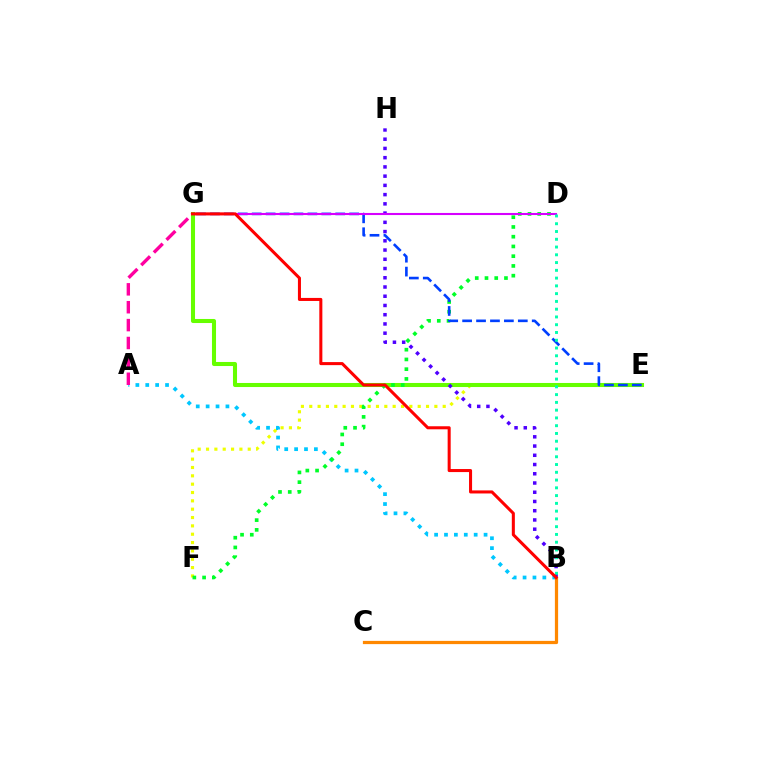{('A', 'B'): [{'color': '#00c7ff', 'line_style': 'dotted', 'thickness': 2.69}], ('A', 'G'): [{'color': '#ff00a0', 'line_style': 'dashed', 'thickness': 2.43}], ('E', 'F'): [{'color': '#eeff00', 'line_style': 'dotted', 'thickness': 2.27}], ('E', 'G'): [{'color': '#66ff00', 'line_style': 'solid', 'thickness': 2.93}, {'color': '#003fff', 'line_style': 'dashed', 'thickness': 1.89}], ('D', 'F'): [{'color': '#00ff27', 'line_style': 'dotted', 'thickness': 2.65}], ('B', 'H'): [{'color': '#4f00ff', 'line_style': 'dotted', 'thickness': 2.51}], ('B', 'C'): [{'color': '#ff8800', 'line_style': 'solid', 'thickness': 2.32}], ('D', 'G'): [{'color': '#d600ff', 'line_style': 'solid', 'thickness': 1.5}], ('B', 'D'): [{'color': '#00ffaf', 'line_style': 'dotted', 'thickness': 2.11}], ('B', 'G'): [{'color': '#ff0000', 'line_style': 'solid', 'thickness': 2.19}]}